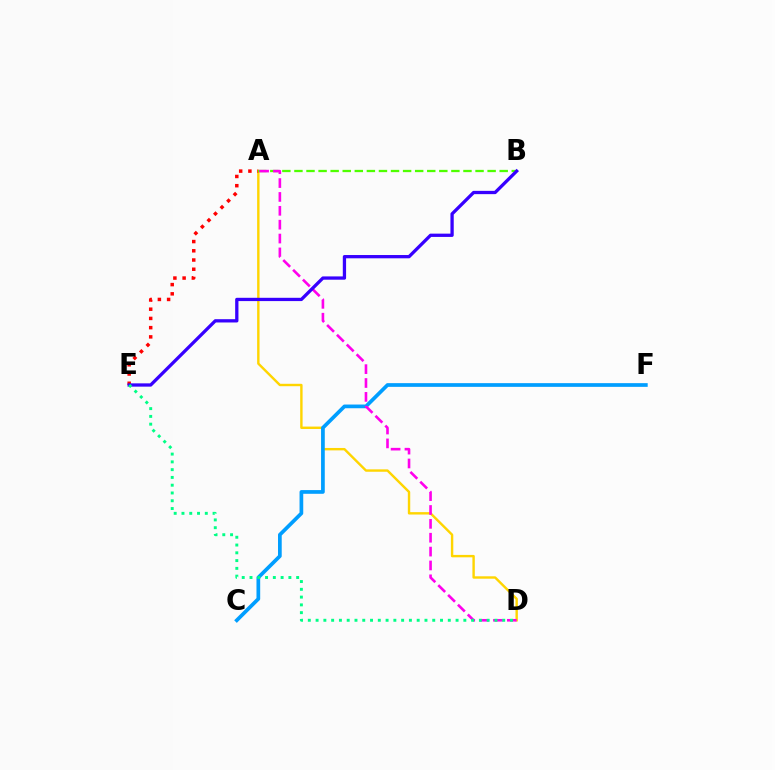{('A', 'D'): [{'color': '#ffd500', 'line_style': 'solid', 'thickness': 1.73}, {'color': '#ff00ed', 'line_style': 'dashed', 'thickness': 1.88}], ('C', 'F'): [{'color': '#009eff', 'line_style': 'solid', 'thickness': 2.67}], ('A', 'E'): [{'color': '#ff0000', 'line_style': 'dotted', 'thickness': 2.51}], ('A', 'B'): [{'color': '#4fff00', 'line_style': 'dashed', 'thickness': 1.64}], ('B', 'E'): [{'color': '#3700ff', 'line_style': 'solid', 'thickness': 2.37}], ('D', 'E'): [{'color': '#00ff86', 'line_style': 'dotted', 'thickness': 2.11}]}